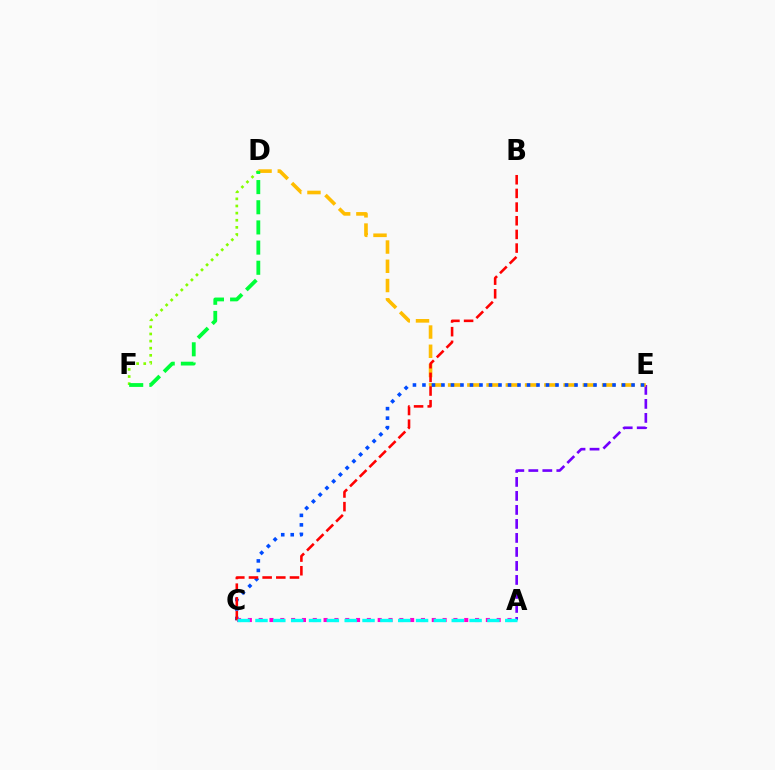{('A', 'E'): [{'color': '#7200ff', 'line_style': 'dashed', 'thickness': 1.9}], ('D', 'E'): [{'color': '#ffbd00', 'line_style': 'dashed', 'thickness': 2.61}], ('D', 'F'): [{'color': '#84ff00', 'line_style': 'dotted', 'thickness': 1.94}, {'color': '#00ff39', 'line_style': 'dashed', 'thickness': 2.74}], ('C', 'E'): [{'color': '#004bff', 'line_style': 'dotted', 'thickness': 2.58}], ('A', 'C'): [{'color': '#ff00cf', 'line_style': 'dotted', 'thickness': 2.94}, {'color': '#00fff6', 'line_style': 'dashed', 'thickness': 2.42}], ('B', 'C'): [{'color': '#ff0000', 'line_style': 'dashed', 'thickness': 1.86}]}